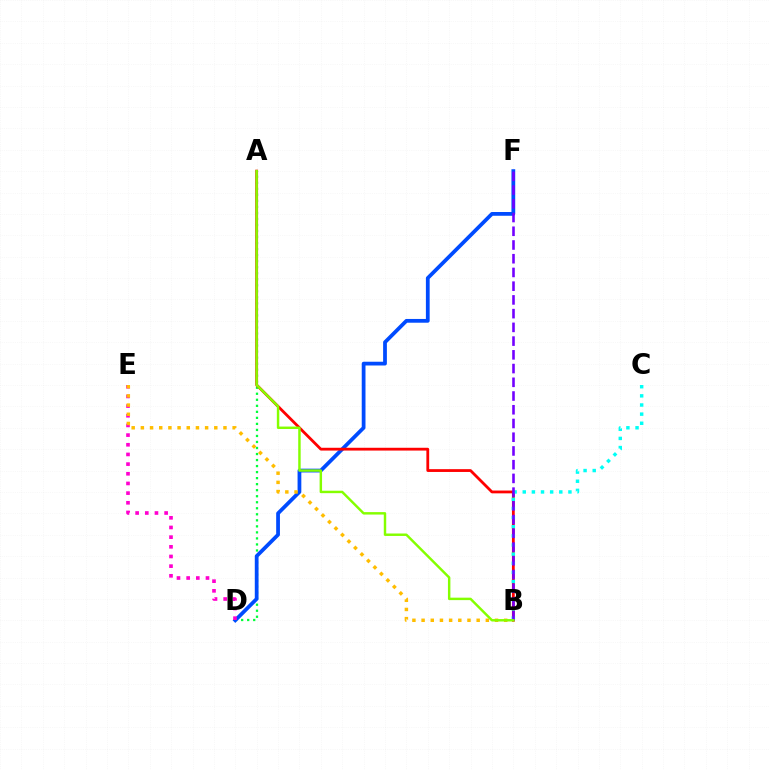{('A', 'D'): [{'color': '#00ff39', 'line_style': 'dotted', 'thickness': 1.64}], ('D', 'F'): [{'color': '#004bff', 'line_style': 'solid', 'thickness': 2.71}], ('A', 'B'): [{'color': '#ff0000', 'line_style': 'solid', 'thickness': 2.01}, {'color': '#84ff00', 'line_style': 'solid', 'thickness': 1.76}], ('B', 'C'): [{'color': '#00fff6', 'line_style': 'dotted', 'thickness': 2.48}], ('D', 'E'): [{'color': '#ff00cf', 'line_style': 'dotted', 'thickness': 2.63}], ('B', 'E'): [{'color': '#ffbd00', 'line_style': 'dotted', 'thickness': 2.49}], ('B', 'F'): [{'color': '#7200ff', 'line_style': 'dashed', 'thickness': 1.87}]}